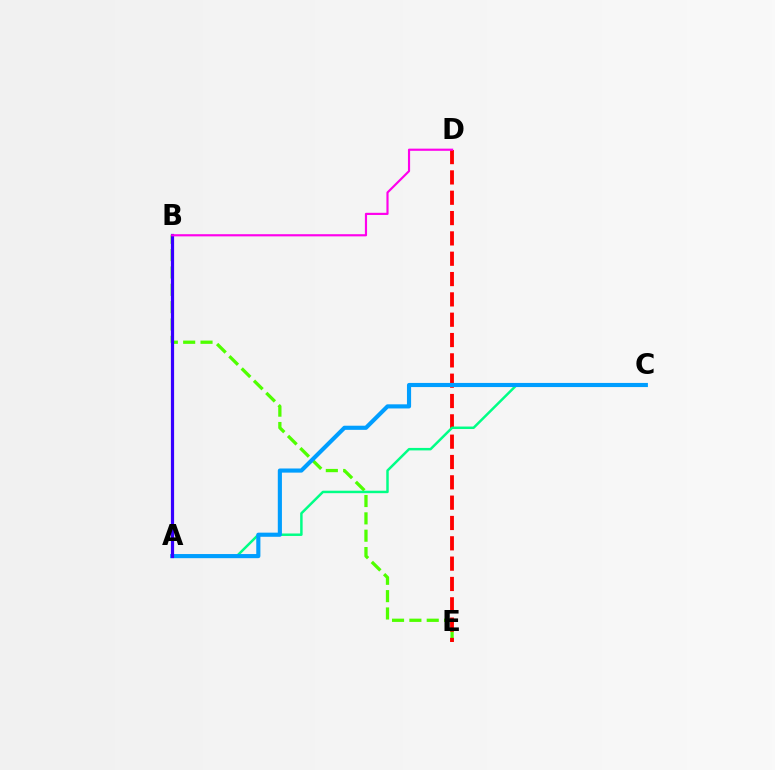{('B', 'E'): [{'color': '#4fff00', 'line_style': 'dashed', 'thickness': 2.36}], ('D', 'E'): [{'color': '#ff0000', 'line_style': 'dashed', 'thickness': 2.76}], ('A', 'C'): [{'color': '#00ff86', 'line_style': 'solid', 'thickness': 1.78}, {'color': '#009eff', 'line_style': 'solid', 'thickness': 2.97}], ('A', 'B'): [{'color': '#ffd500', 'line_style': 'solid', 'thickness': 1.87}, {'color': '#3700ff', 'line_style': 'solid', 'thickness': 2.3}], ('B', 'D'): [{'color': '#ff00ed', 'line_style': 'solid', 'thickness': 1.56}]}